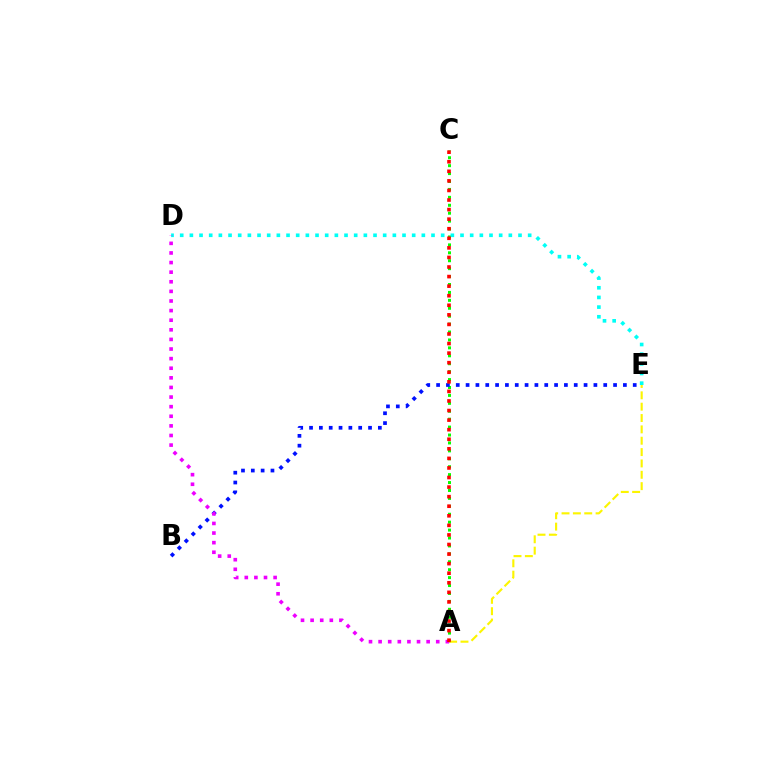{('A', 'C'): [{'color': '#08ff00', 'line_style': 'dotted', 'thickness': 2.15}, {'color': '#ff0000', 'line_style': 'dotted', 'thickness': 2.6}], ('A', 'E'): [{'color': '#fcf500', 'line_style': 'dashed', 'thickness': 1.54}], ('D', 'E'): [{'color': '#00fff6', 'line_style': 'dotted', 'thickness': 2.63}], ('B', 'E'): [{'color': '#0010ff', 'line_style': 'dotted', 'thickness': 2.67}], ('A', 'D'): [{'color': '#ee00ff', 'line_style': 'dotted', 'thickness': 2.61}]}